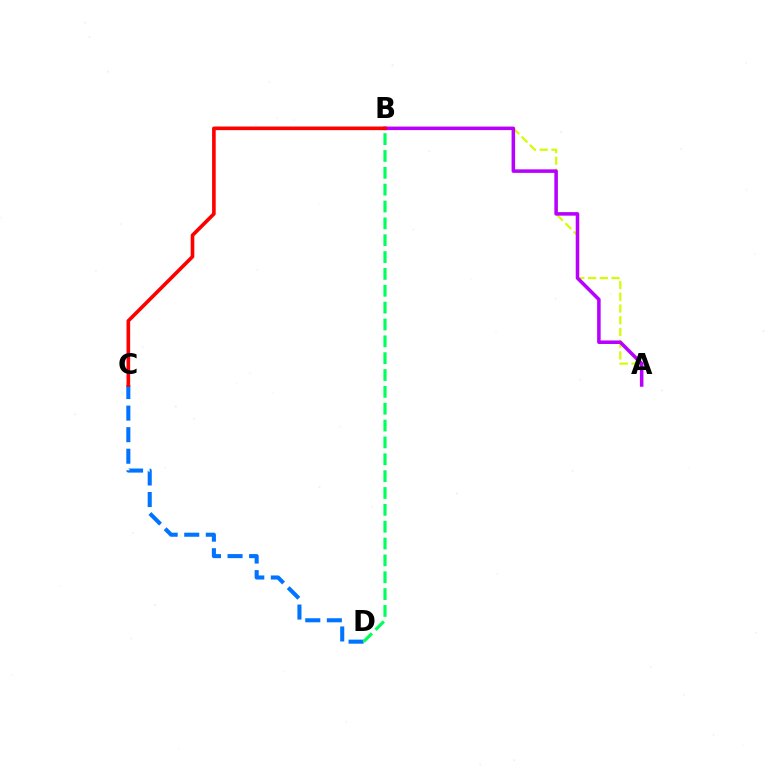{('C', 'D'): [{'color': '#0074ff', 'line_style': 'dashed', 'thickness': 2.93}], ('A', 'B'): [{'color': '#d1ff00', 'line_style': 'dashed', 'thickness': 1.59}, {'color': '#b900ff', 'line_style': 'solid', 'thickness': 2.54}], ('B', 'D'): [{'color': '#00ff5c', 'line_style': 'dashed', 'thickness': 2.29}], ('B', 'C'): [{'color': '#ff0000', 'line_style': 'solid', 'thickness': 2.61}]}